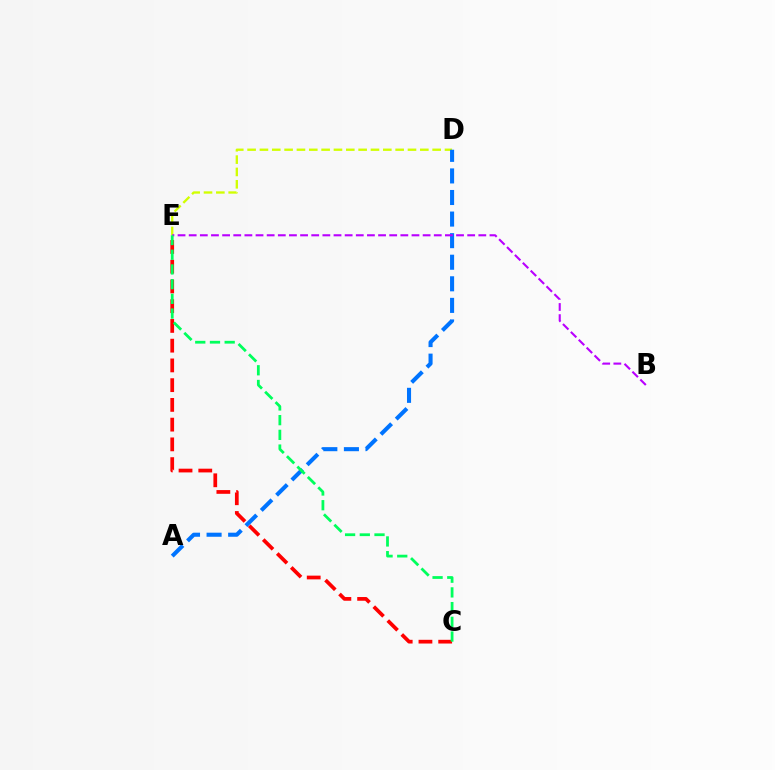{('D', 'E'): [{'color': '#d1ff00', 'line_style': 'dashed', 'thickness': 1.68}], ('C', 'E'): [{'color': '#ff0000', 'line_style': 'dashed', 'thickness': 2.68}, {'color': '#00ff5c', 'line_style': 'dashed', 'thickness': 2.0}], ('A', 'D'): [{'color': '#0074ff', 'line_style': 'dashed', 'thickness': 2.93}], ('B', 'E'): [{'color': '#b900ff', 'line_style': 'dashed', 'thickness': 1.51}]}